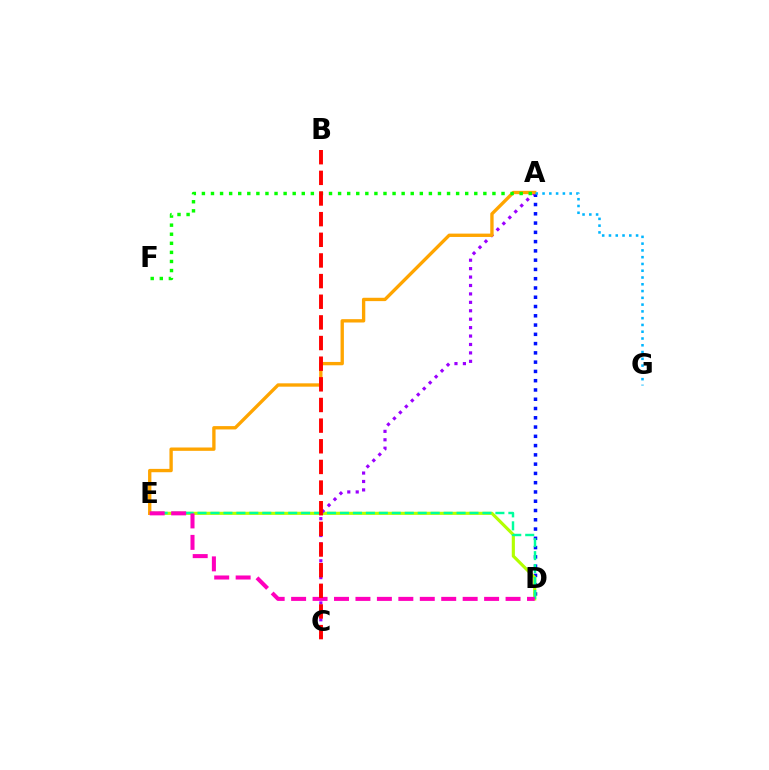{('A', 'D'): [{'color': '#0010ff', 'line_style': 'dotted', 'thickness': 2.52}], ('D', 'E'): [{'color': '#b3ff00', 'line_style': 'solid', 'thickness': 2.26}, {'color': '#00ff9d', 'line_style': 'dashed', 'thickness': 1.76}, {'color': '#ff00bd', 'line_style': 'dashed', 'thickness': 2.91}], ('A', 'C'): [{'color': '#9b00ff', 'line_style': 'dotted', 'thickness': 2.29}], ('A', 'E'): [{'color': '#ffa500', 'line_style': 'solid', 'thickness': 2.41}], ('A', 'G'): [{'color': '#00b5ff', 'line_style': 'dotted', 'thickness': 1.84}], ('A', 'F'): [{'color': '#08ff00', 'line_style': 'dotted', 'thickness': 2.47}], ('B', 'C'): [{'color': '#ff0000', 'line_style': 'dashed', 'thickness': 2.81}]}